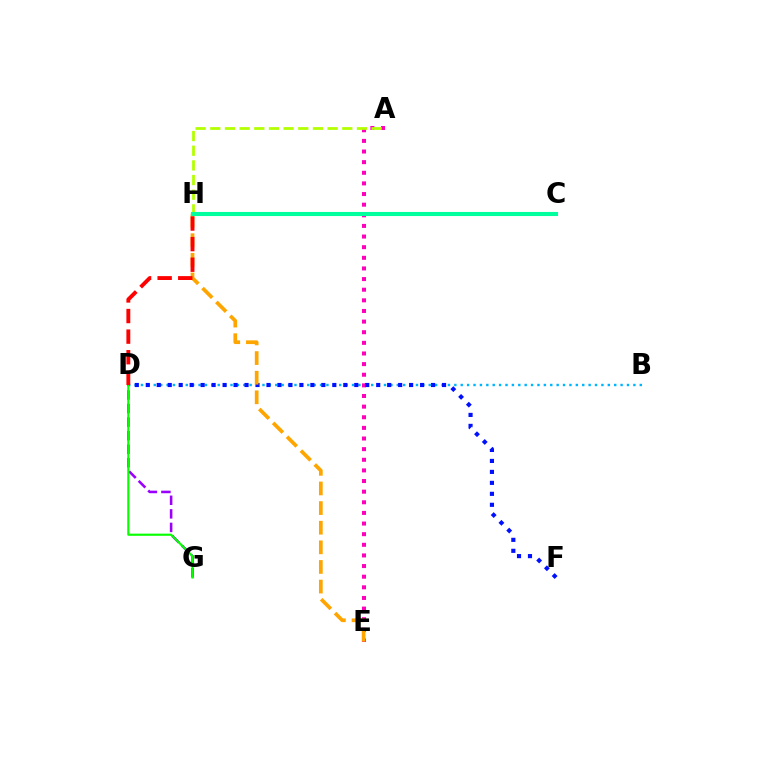{('B', 'D'): [{'color': '#00b5ff', 'line_style': 'dotted', 'thickness': 1.74}], ('D', 'G'): [{'color': '#9b00ff', 'line_style': 'dashed', 'thickness': 1.84}, {'color': '#08ff00', 'line_style': 'solid', 'thickness': 1.55}], ('A', 'E'): [{'color': '#ff00bd', 'line_style': 'dotted', 'thickness': 2.89}], ('D', 'F'): [{'color': '#0010ff', 'line_style': 'dotted', 'thickness': 2.98}], ('A', 'H'): [{'color': '#b3ff00', 'line_style': 'dashed', 'thickness': 1.99}], ('E', 'H'): [{'color': '#ffa500', 'line_style': 'dashed', 'thickness': 2.67}], ('D', 'H'): [{'color': '#ff0000', 'line_style': 'dashed', 'thickness': 2.8}], ('C', 'H'): [{'color': '#00ff9d', 'line_style': 'solid', 'thickness': 2.95}]}